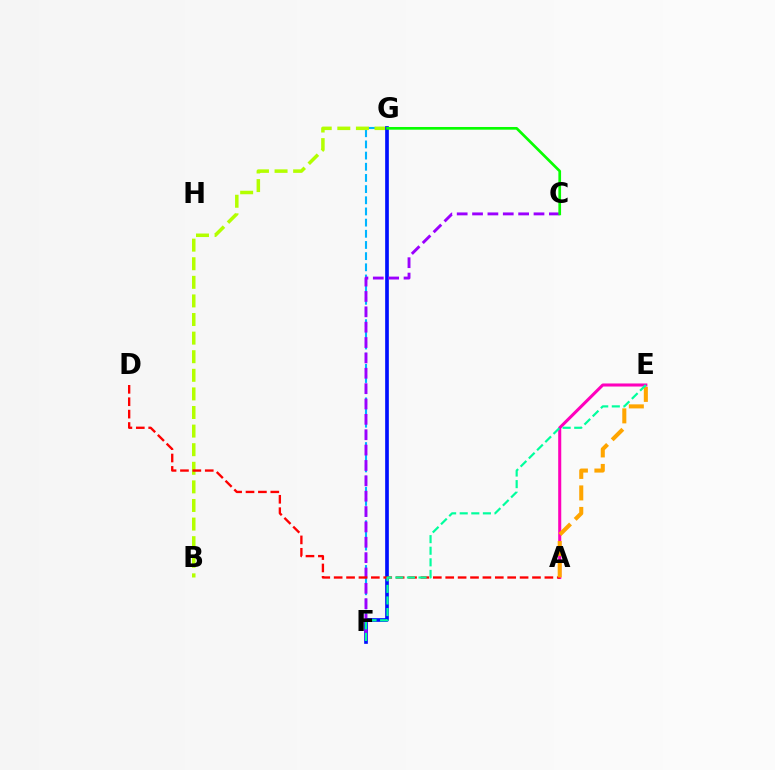{('F', 'G'): [{'color': '#00b5ff', 'line_style': 'dashed', 'thickness': 1.52}, {'color': '#0010ff', 'line_style': 'solid', 'thickness': 2.64}], ('B', 'G'): [{'color': '#b3ff00', 'line_style': 'dashed', 'thickness': 2.53}], ('A', 'E'): [{'color': '#ff00bd', 'line_style': 'solid', 'thickness': 2.2}, {'color': '#ffa500', 'line_style': 'dashed', 'thickness': 2.92}], ('C', 'F'): [{'color': '#9b00ff', 'line_style': 'dashed', 'thickness': 2.09}], ('A', 'D'): [{'color': '#ff0000', 'line_style': 'dashed', 'thickness': 1.68}], ('C', 'G'): [{'color': '#08ff00', 'line_style': 'solid', 'thickness': 1.94}], ('E', 'F'): [{'color': '#00ff9d', 'line_style': 'dashed', 'thickness': 1.58}]}